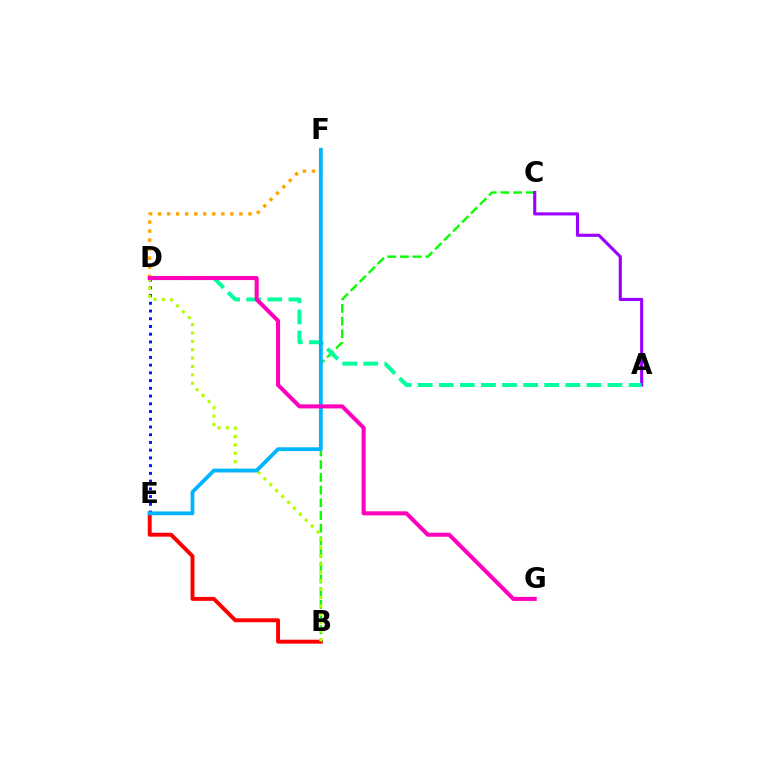{('D', 'F'): [{'color': '#ffa500', 'line_style': 'dotted', 'thickness': 2.45}], ('B', 'E'): [{'color': '#ff0000', 'line_style': 'solid', 'thickness': 2.83}], ('B', 'C'): [{'color': '#08ff00', 'line_style': 'dashed', 'thickness': 1.73}], ('D', 'E'): [{'color': '#0010ff', 'line_style': 'dotted', 'thickness': 2.1}], ('A', 'C'): [{'color': '#9b00ff', 'line_style': 'solid', 'thickness': 2.24}], ('A', 'D'): [{'color': '#00ff9d', 'line_style': 'dashed', 'thickness': 2.87}], ('B', 'D'): [{'color': '#b3ff00', 'line_style': 'dotted', 'thickness': 2.27}], ('E', 'F'): [{'color': '#00b5ff', 'line_style': 'solid', 'thickness': 2.73}], ('D', 'G'): [{'color': '#ff00bd', 'line_style': 'solid', 'thickness': 2.91}]}